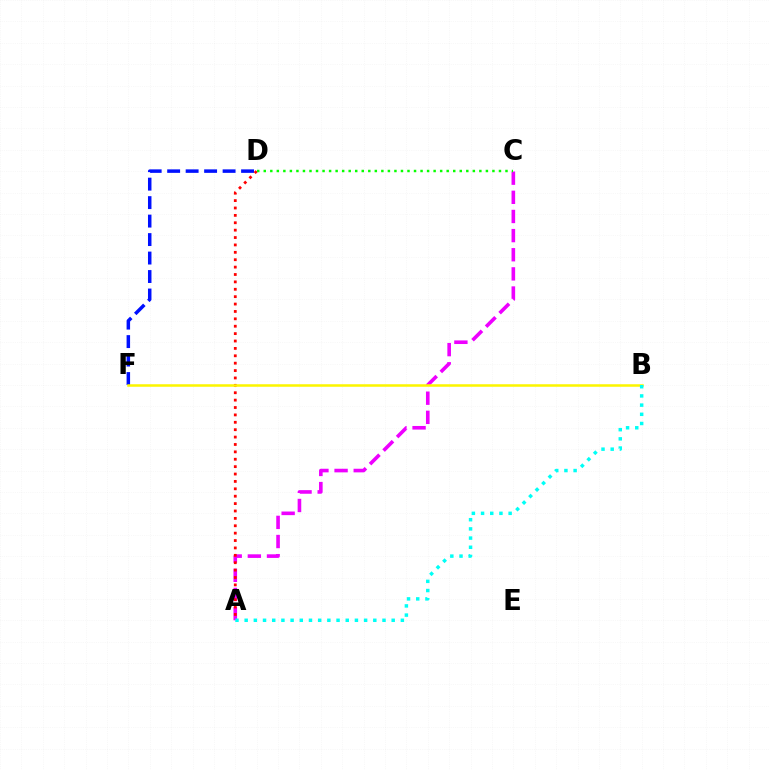{('A', 'C'): [{'color': '#ee00ff', 'line_style': 'dashed', 'thickness': 2.6}], ('D', 'F'): [{'color': '#0010ff', 'line_style': 'dashed', 'thickness': 2.51}], ('A', 'D'): [{'color': '#ff0000', 'line_style': 'dotted', 'thickness': 2.01}], ('B', 'F'): [{'color': '#fcf500', 'line_style': 'solid', 'thickness': 1.82}], ('C', 'D'): [{'color': '#08ff00', 'line_style': 'dotted', 'thickness': 1.78}], ('A', 'B'): [{'color': '#00fff6', 'line_style': 'dotted', 'thickness': 2.5}]}